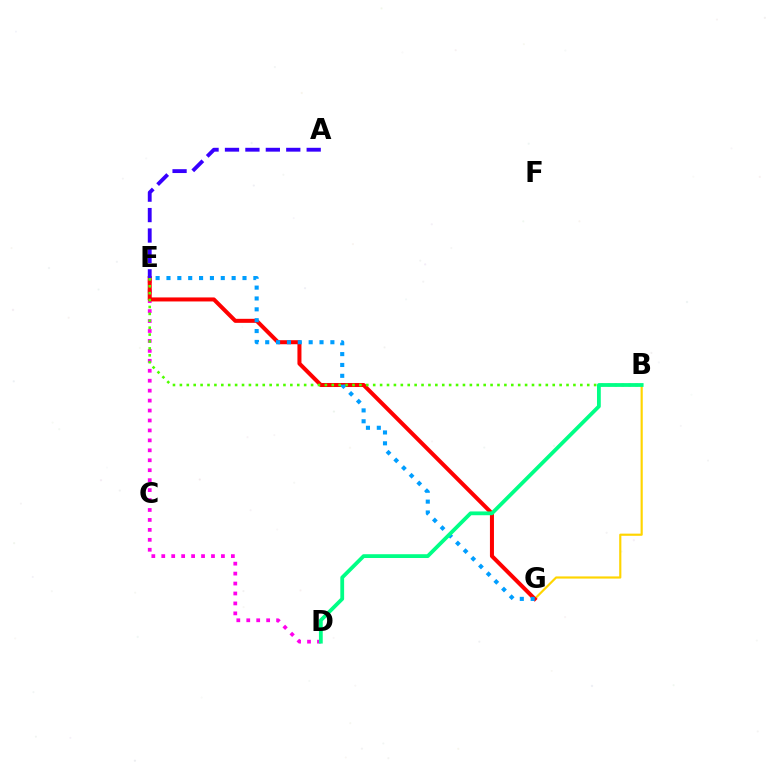{('D', 'E'): [{'color': '#ff00ed', 'line_style': 'dotted', 'thickness': 2.7}], ('B', 'G'): [{'color': '#ffd500', 'line_style': 'solid', 'thickness': 1.56}], ('E', 'G'): [{'color': '#ff0000', 'line_style': 'solid', 'thickness': 2.9}, {'color': '#009eff', 'line_style': 'dotted', 'thickness': 2.95}], ('A', 'E'): [{'color': '#3700ff', 'line_style': 'dashed', 'thickness': 2.78}], ('B', 'E'): [{'color': '#4fff00', 'line_style': 'dotted', 'thickness': 1.88}], ('B', 'D'): [{'color': '#00ff86', 'line_style': 'solid', 'thickness': 2.73}]}